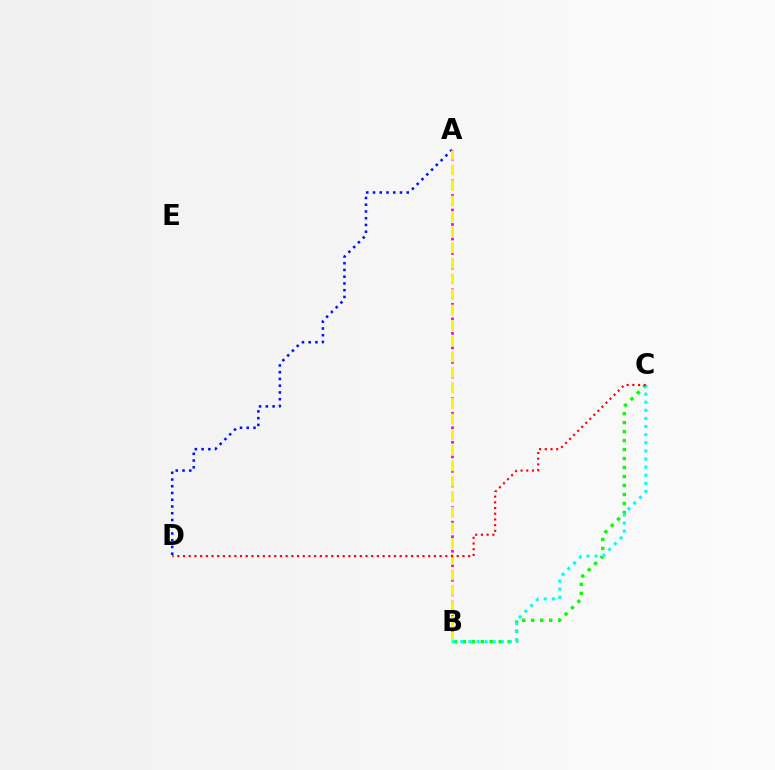{('A', 'D'): [{'color': '#0010ff', 'line_style': 'dotted', 'thickness': 1.83}], ('A', 'B'): [{'color': '#ee00ff', 'line_style': 'dotted', 'thickness': 1.97}, {'color': '#fcf500', 'line_style': 'dashed', 'thickness': 2.12}], ('B', 'C'): [{'color': '#08ff00', 'line_style': 'dotted', 'thickness': 2.44}, {'color': '#00fff6', 'line_style': 'dotted', 'thickness': 2.2}], ('C', 'D'): [{'color': '#ff0000', 'line_style': 'dotted', 'thickness': 1.55}]}